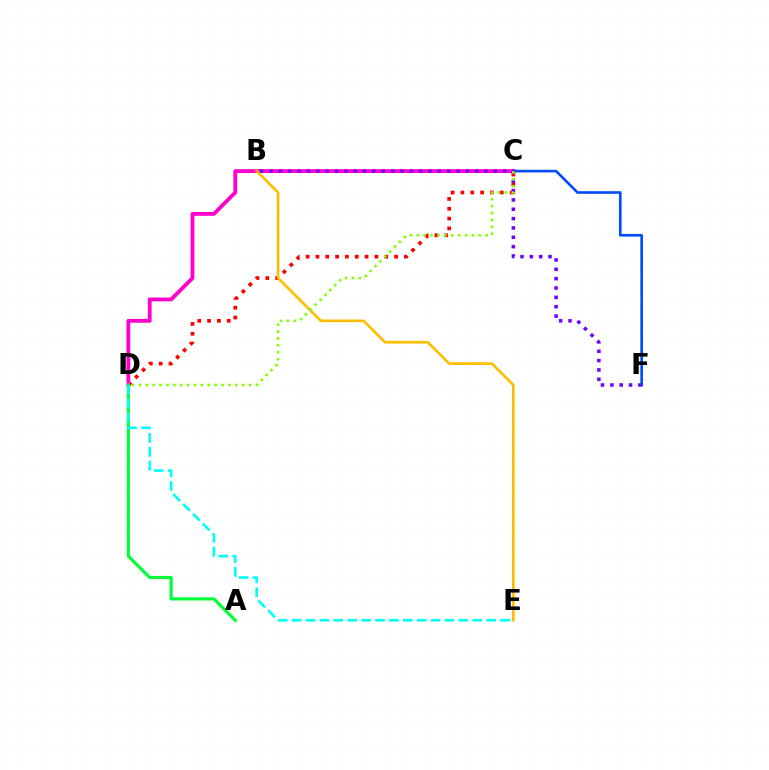{('C', 'D'): [{'color': '#ff0000', 'line_style': 'dotted', 'thickness': 2.67}, {'color': '#ff00cf', 'line_style': 'solid', 'thickness': 2.76}, {'color': '#84ff00', 'line_style': 'dotted', 'thickness': 1.87}], ('C', 'F'): [{'color': '#004bff', 'line_style': 'solid', 'thickness': 1.89}], ('B', 'F'): [{'color': '#7200ff', 'line_style': 'dotted', 'thickness': 2.54}], ('A', 'D'): [{'color': '#00ff39', 'line_style': 'solid', 'thickness': 2.27}], ('B', 'E'): [{'color': '#ffbd00', 'line_style': 'solid', 'thickness': 1.92}], ('D', 'E'): [{'color': '#00fff6', 'line_style': 'dashed', 'thickness': 1.89}]}